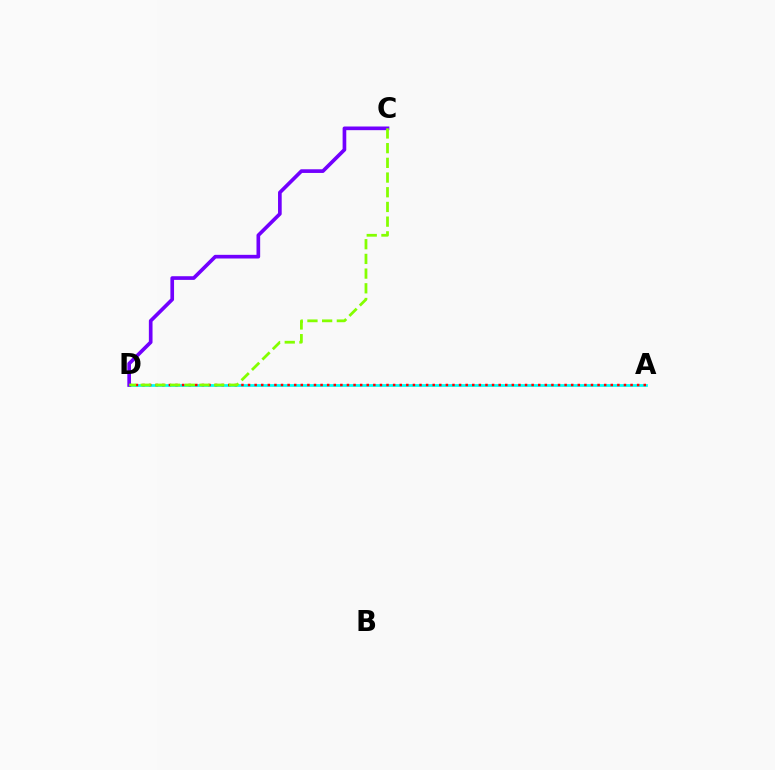{('A', 'D'): [{'color': '#00fff6', 'line_style': 'solid', 'thickness': 1.98}, {'color': '#ff0000', 'line_style': 'dotted', 'thickness': 1.79}], ('C', 'D'): [{'color': '#7200ff', 'line_style': 'solid', 'thickness': 2.64}, {'color': '#84ff00', 'line_style': 'dashed', 'thickness': 2.0}]}